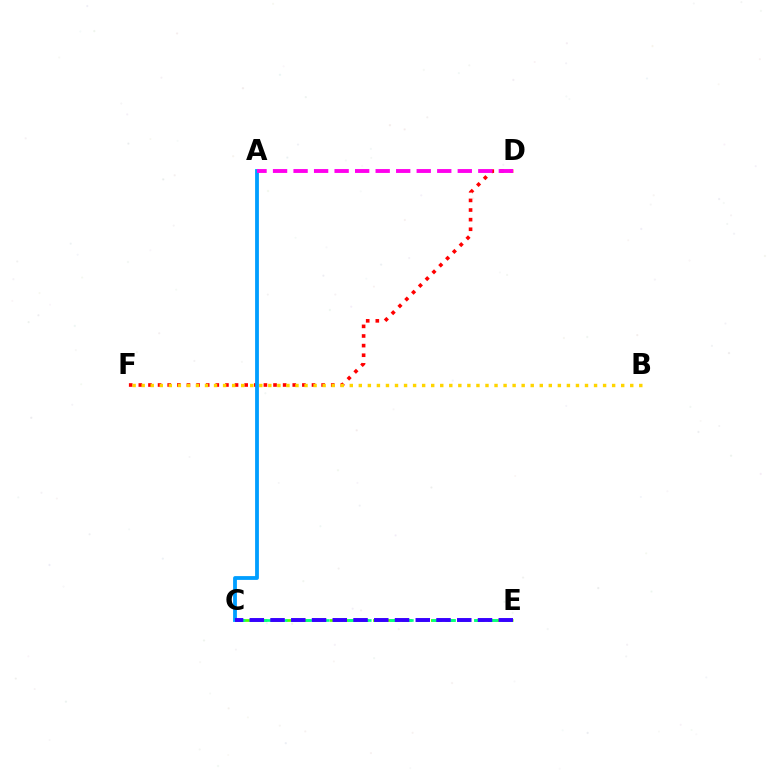{('D', 'F'): [{'color': '#ff0000', 'line_style': 'dotted', 'thickness': 2.61}], ('A', 'C'): [{'color': '#009eff', 'line_style': 'solid', 'thickness': 2.74}], ('C', 'E'): [{'color': '#4fff00', 'line_style': 'dashed', 'thickness': 1.97}, {'color': '#00ff86', 'line_style': 'dashed', 'thickness': 1.91}, {'color': '#3700ff', 'line_style': 'dashed', 'thickness': 2.82}], ('B', 'F'): [{'color': '#ffd500', 'line_style': 'dotted', 'thickness': 2.46}], ('A', 'D'): [{'color': '#ff00ed', 'line_style': 'dashed', 'thickness': 2.79}]}